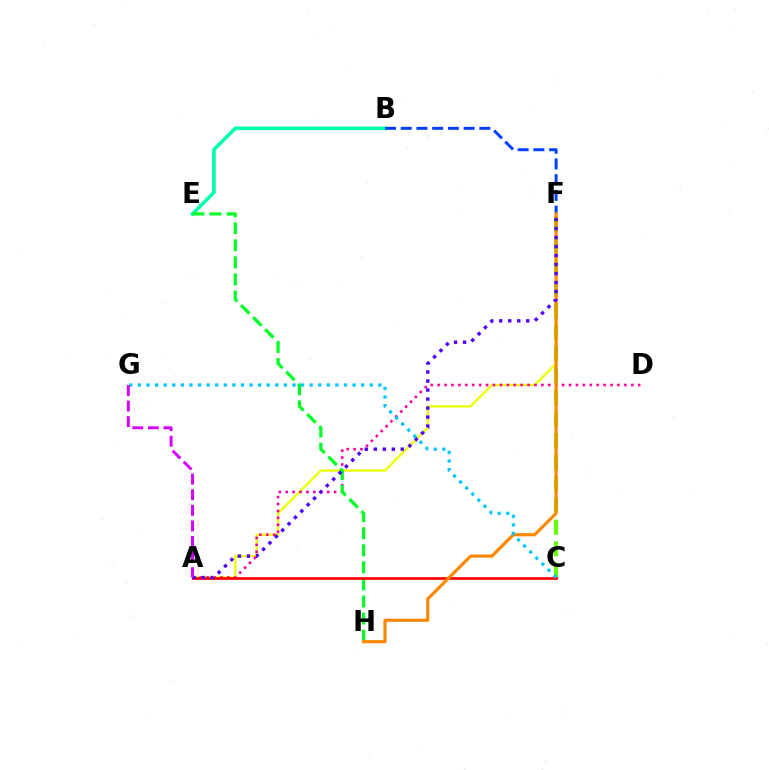{('A', 'F'): [{'color': '#eeff00', 'line_style': 'solid', 'thickness': 1.63}, {'color': '#4f00ff', 'line_style': 'dotted', 'thickness': 2.45}], ('B', 'E'): [{'color': '#00ffaf', 'line_style': 'solid', 'thickness': 2.61}], ('A', 'D'): [{'color': '#ff00a0', 'line_style': 'dotted', 'thickness': 1.88}], ('C', 'F'): [{'color': '#66ff00', 'line_style': 'dashed', 'thickness': 2.94}], ('E', 'H'): [{'color': '#00ff27', 'line_style': 'dashed', 'thickness': 2.32}], ('A', 'C'): [{'color': '#ff0000', 'line_style': 'solid', 'thickness': 1.95}], ('B', 'F'): [{'color': '#003fff', 'line_style': 'dashed', 'thickness': 2.14}], ('F', 'H'): [{'color': '#ff8800', 'line_style': 'solid', 'thickness': 2.28}], ('C', 'G'): [{'color': '#00c7ff', 'line_style': 'dotted', 'thickness': 2.33}], ('A', 'G'): [{'color': '#d600ff', 'line_style': 'dashed', 'thickness': 2.12}]}